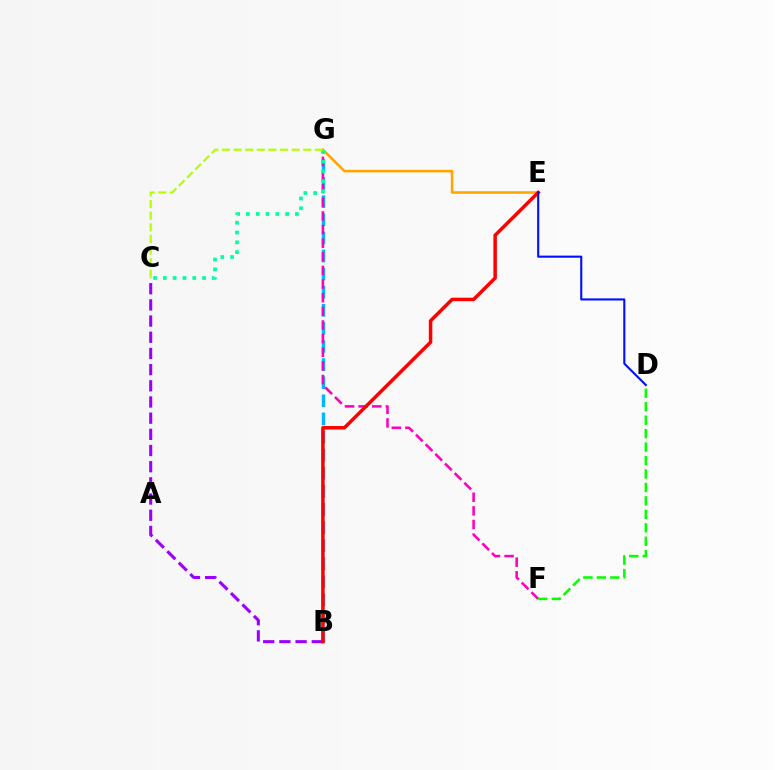{('B', 'C'): [{'color': '#9b00ff', 'line_style': 'dashed', 'thickness': 2.2}], ('B', 'G'): [{'color': '#00b5ff', 'line_style': 'dashed', 'thickness': 2.46}], ('F', 'G'): [{'color': '#ff00bd', 'line_style': 'dashed', 'thickness': 1.85}], ('E', 'G'): [{'color': '#ffa500', 'line_style': 'solid', 'thickness': 1.84}], ('B', 'E'): [{'color': '#ff0000', 'line_style': 'solid', 'thickness': 2.51}], ('C', 'G'): [{'color': '#00ff9d', 'line_style': 'dotted', 'thickness': 2.66}, {'color': '#b3ff00', 'line_style': 'dashed', 'thickness': 1.58}], ('D', 'F'): [{'color': '#08ff00', 'line_style': 'dashed', 'thickness': 1.83}], ('D', 'E'): [{'color': '#0010ff', 'line_style': 'solid', 'thickness': 1.51}]}